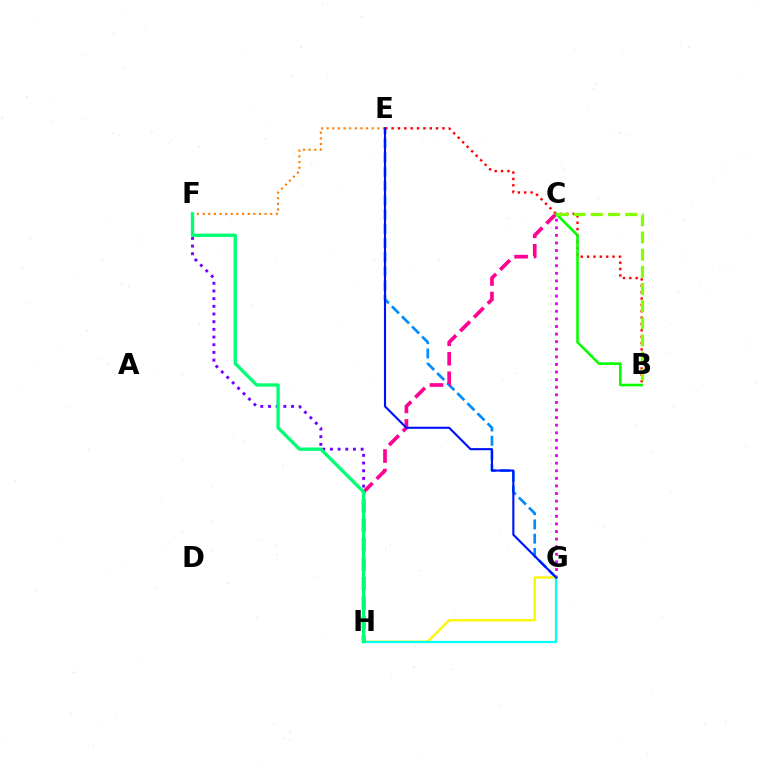{('C', 'G'): [{'color': '#ee00ff', 'line_style': 'dotted', 'thickness': 2.06}], ('E', 'G'): [{'color': '#008cff', 'line_style': 'dashed', 'thickness': 1.93}, {'color': '#0010ff', 'line_style': 'solid', 'thickness': 1.53}], ('G', 'H'): [{'color': '#fcf500', 'line_style': 'solid', 'thickness': 1.68}, {'color': '#00fff6', 'line_style': 'solid', 'thickness': 1.61}], ('B', 'E'): [{'color': '#ff0000', 'line_style': 'dotted', 'thickness': 1.73}], ('F', 'H'): [{'color': '#7200ff', 'line_style': 'dotted', 'thickness': 2.09}, {'color': '#00ff74', 'line_style': 'solid', 'thickness': 2.4}], ('E', 'F'): [{'color': '#ff7c00', 'line_style': 'dotted', 'thickness': 1.53}], ('C', 'H'): [{'color': '#ff0094', 'line_style': 'dashed', 'thickness': 2.65}], ('B', 'C'): [{'color': '#08ff00', 'line_style': 'solid', 'thickness': 1.87}, {'color': '#84ff00', 'line_style': 'dashed', 'thickness': 2.33}]}